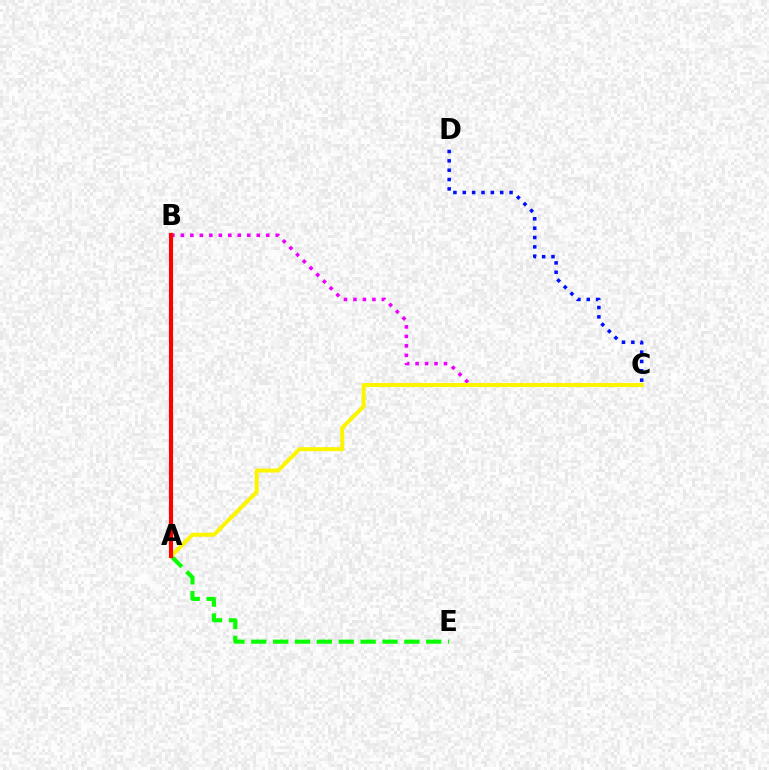{('C', 'D'): [{'color': '#0010ff', 'line_style': 'dotted', 'thickness': 2.54}], ('B', 'C'): [{'color': '#ee00ff', 'line_style': 'dotted', 'thickness': 2.58}], ('A', 'E'): [{'color': '#08ff00', 'line_style': 'dashed', 'thickness': 2.97}], ('A', 'B'): [{'color': '#00fff6', 'line_style': 'dashed', 'thickness': 1.94}, {'color': '#ff0000', 'line_style': 'solid', 'thickness': 2.97}], ('A', 'C'): [{'color': '#fcf500', 'line_style': 'solid', 'thickness': 2.88}]}